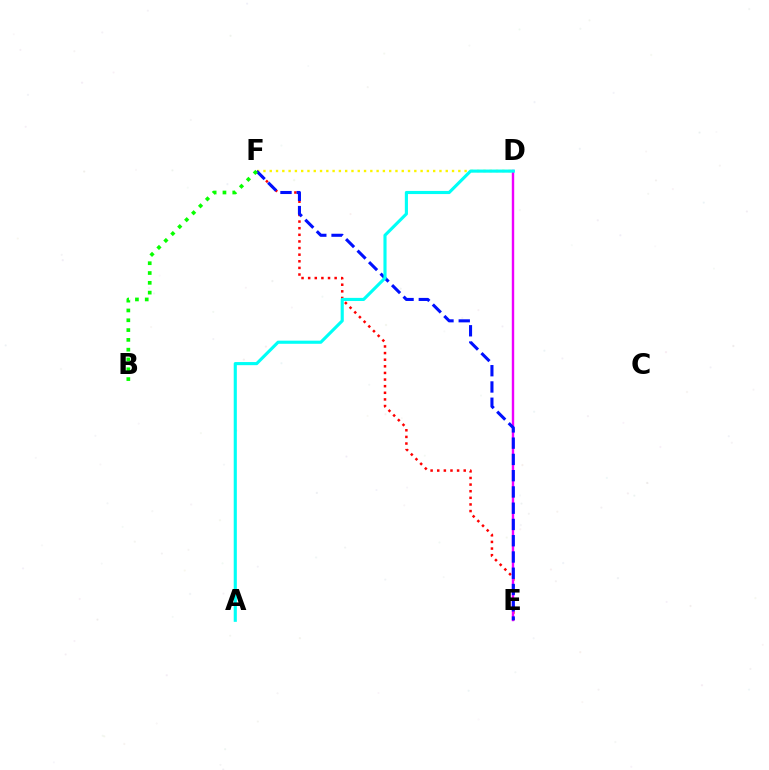{('E', 'F'): [{'color': '#ff0000', 'line_style': 'dotted', 'thickness': 1.8}, {'color': '#0010ff', 'line_style': 'dashed', 'thickness': 2.21}], ('D', 'F'): [{'color': '#fcf500', 'line_style': 'dotted', 'thickness': 1.71}], ('D', 'E'): [{'color': '#ee00ff', 'line_style': 'solid', 'thickness': 1.73}], ('B', 'F'): [{'color': '#08ff00', 'line_style': 'dotted', 'thickness': 2.66}], ('A', 'D'): [{'color': '#00fff6', 'line_style': 'solid', 'thickness': 2.25}]}